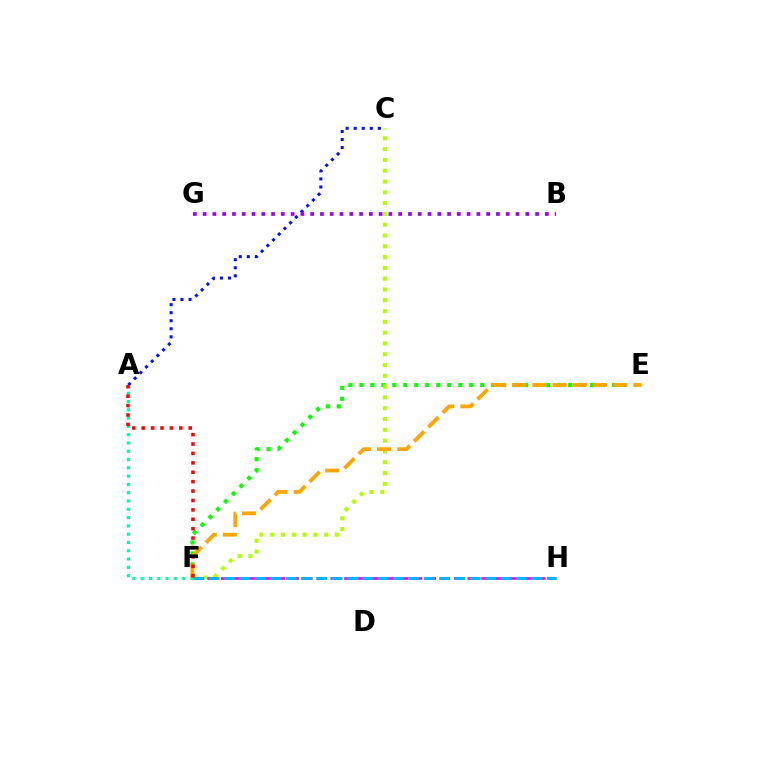{('E', 'F'): [{'color': '#08ff00', 'line_style': 'dotted', 'thickness': 2.99}, {'color': '#ffa500', 'line_style': 'dashed', 'thickness': 2.75}], ('C', 'F'): [{'color': '#b3ff00', 'line_style': 'dotted', 'thickness': 2.93}], ('F', 'H'): [{'color': '#ff00bd', 'line_style': 'dashed', 'thickness': 1.86}, {'color': '#00b5ff', 'line_style': 'dashed', 'thickness': 2.09}], ('A', 'F'): [{'color': '#00ff9d', 'line_style': 'dotted', 'thickness': 2.25}, {'color': '#ff0000', 'line_style': 'dotted', 'thickness': 2.56}], ('A', 'C'): [{'color': '#0010ff', 'line_style': 'dotted', 'thickness': 2.19}], ('B', 'G'): [{'color': '#9b00ff', 'line_style': 'dotted', 'thickness': 2.66}]}